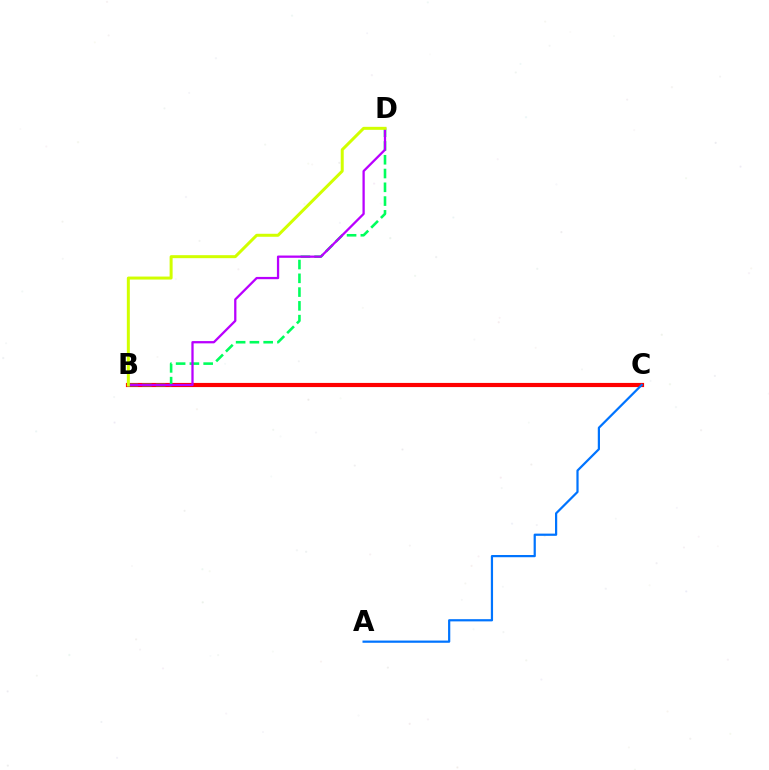{('B', 'C'): [{'color': '#ff0000', 'line_style': 'solid', 'thickness': 2.99}], ('B', 'D'): [{'color': '#00ff5c', 'line_style': 'dashed', 'thickness': 1.87}, {'color': '#b900ff', 'line_style': 'solid', 'thickness': 1.64}, {'color': '#d1ff00', 'line_style': 'solid', 'thickness': 2.16}], ('A', 'C'): [{'color': '#0074ff', 'line_style': 'solid', 'thickness': 1.6}]}